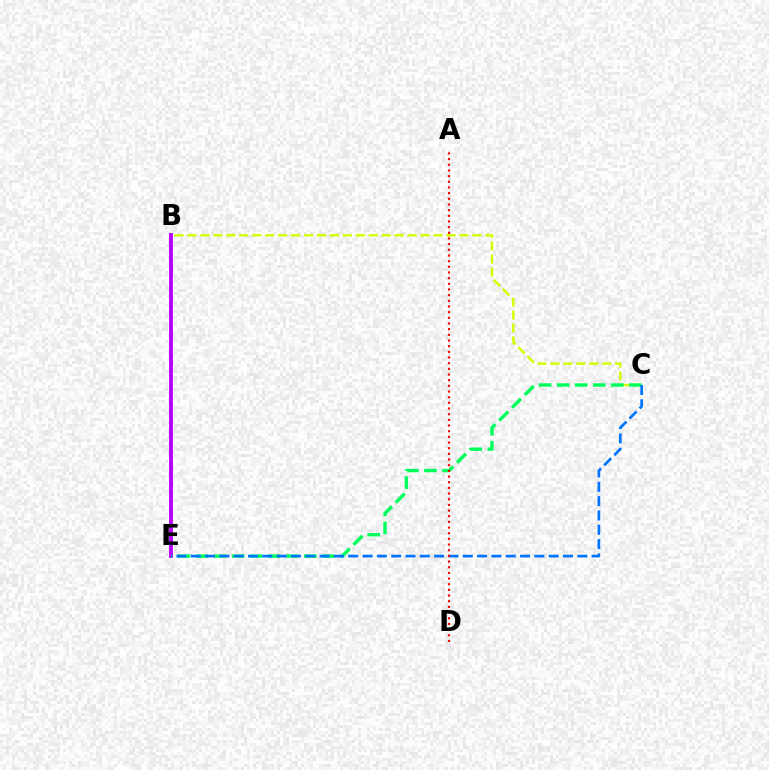{('B', 'C'): [{'color': '#d1ff00', 'line_style': 'dashed', 'thickness': 1.76}], ('B', 'E'): [{'color': '#b900ff', 'line_style': 'solid', 'thickness': 2.77}], ('C', 'E'): [{'color': '#00ff5c', 'line_style': 'dashed', 'thickness': 2.45}, {'color': '#0074ff', 'line_style': 'dashed', 'thickness': 1.94}], ('A', 'D'): [{'color': '#ff0000', 'line_style': 'dotted', 'thickness': 1.54}]}